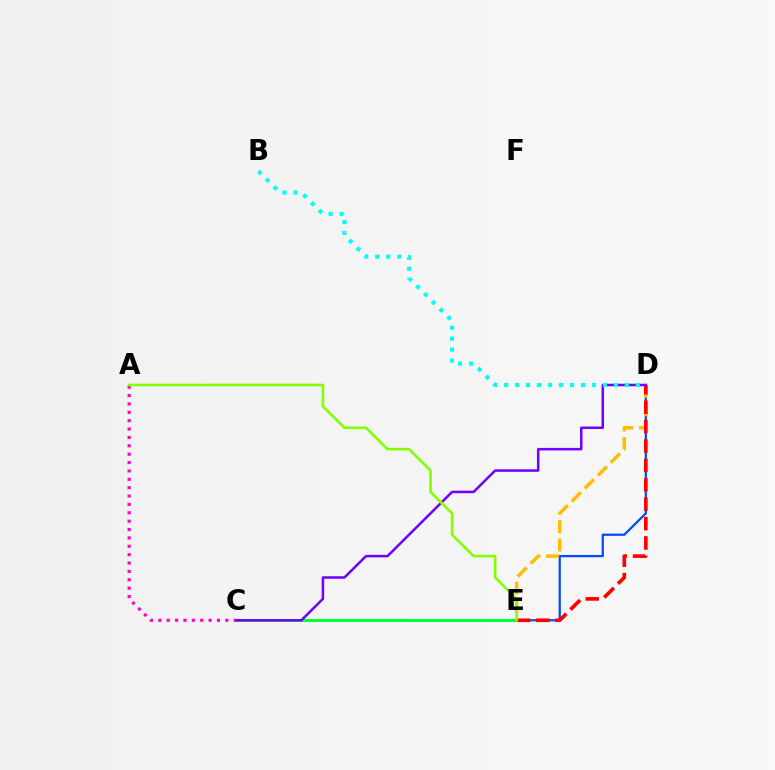{('A', 'C'): [{'color': '#ff00cf', 'line_style': 'dotted', 'thickness': 2.28}], ('C', 'E'): [{'color': '#00ff39', 'line_style': 'solid', 'thickness': 2.14}], ('D', 'E'): [{'color': '#004bff', 'line_style': 'solid', 'thickness': 1.62}, {'color': '#ffbd00', 'line_style': 'dashed', 'thickness': 2.5}, {'color': '#ff0000', 'line_style': 'dashed', 'thickness': 2.63}], ('C', 'D'): [{'color': '#7200ff', 'line_style': 'solid', 'thickness': 1.81}], ('B', 'D'): [{'color': '#00fff6', 'line_style': 'dotted', 'thickness': 2.98}], ('A', 'E'): [{'color': '#84ff00', 'line_style': 'solid', 'thickness': 1.89}]}